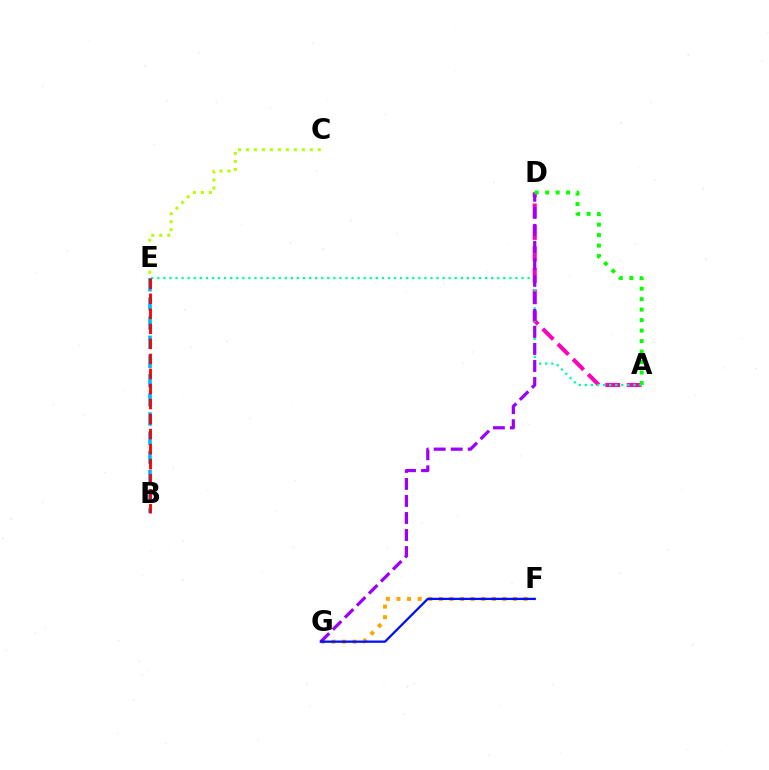{('A', 'D'): [{'color': '#ff00bd', 'line_style': 'dashed', 'thickness': 2.91}, {'color': '#08ff00', 'line_style': 'dotted', 'thickness': 2.85}], ('F', 'G'): [{'color': '#ffa500', 'line_style': 'dotted', 'thickness': 2.88}, {'color': '#0010ff', 'line_style': 'solid', 'thickness': 1.64}], ('C', 'E'): [{'color': '#b3ff00', 'line_style': 'dotted', 'thickness': 2.17}], ('A', 'E'): [{'color': '#00ff9d', 'line_style': 'dotted', 'thickness': 1.65}], ('B', 'E'): [{'color': '#00b5ff', 'line_style': 'dashed', 'thickness': 2.61}, {'color': '#ff0000', 'line_style': 'dashed', 'thickness': 2.04}], ('D', 'G'): [{'color': '#9b00ff', 'line_style': 'dashed', 'thickness': 2.31}]}